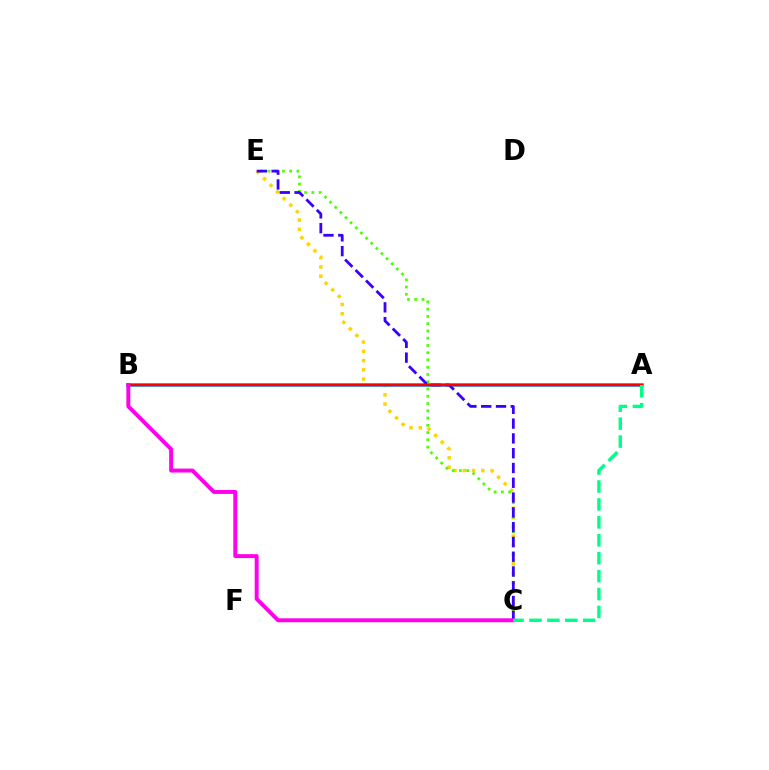{('C', 'E'): [{'color': '#ffd500', 'line_style': 'dotted', 'thickness': 2.52}, {'color': '#4fff00', 'line_style': 'dotted', 'thickness': 1.97}, {'color': '#3700ff', 'line_style': 'dashed', 'thickness': 2.01}], ('A', 'B'): [{'color': '#009eff', 'line_style': 'solid', 'thickness': 2.56}, {'color': '#ff0000', 'line_style': 'solid', 'thickness': 1.74}], ('B', 'C'): [{'color': '#ff00ed', 'line_style': 'solid', 'thickness': 2.83}], ('A', 'C'): [{'color': '#00ff86', 'line_style': 'dashed', 'thickness': 2.44}]}